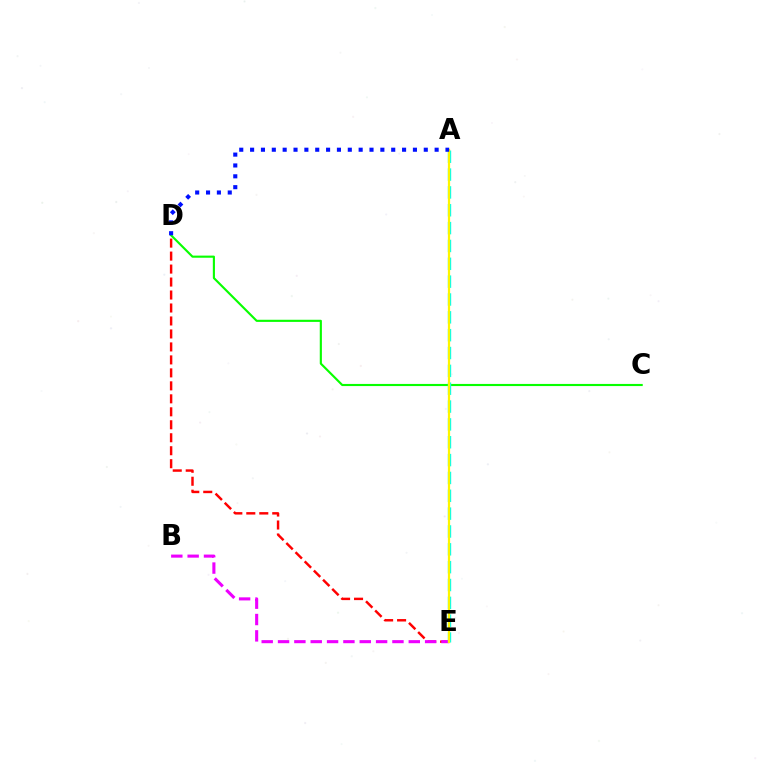{('D', 'E'): [{'color': '#ff0000', 'line_style': 'dashed', 'thickness': 1.76}], ('B', 'E'): [{'color': '#ee00ff', 'line_style': 'dashed', 'thickness': 2.22}], ('C', 'D'): [{'color': '#08ff00', 'line_style': 'solid', 'thickness': 1.54}], ('A', 'E'): [{'color': '#00fff6', 'line_style': 'dashed', 'thickness': 2.42}, {'color': '#fcf500', 'line_style': 'solid', 'thickness': 1.6}], ('A', 'D'): [{'color': '#0010ff', 'line_style': 'dotted', 'thickness': 2.95}]}